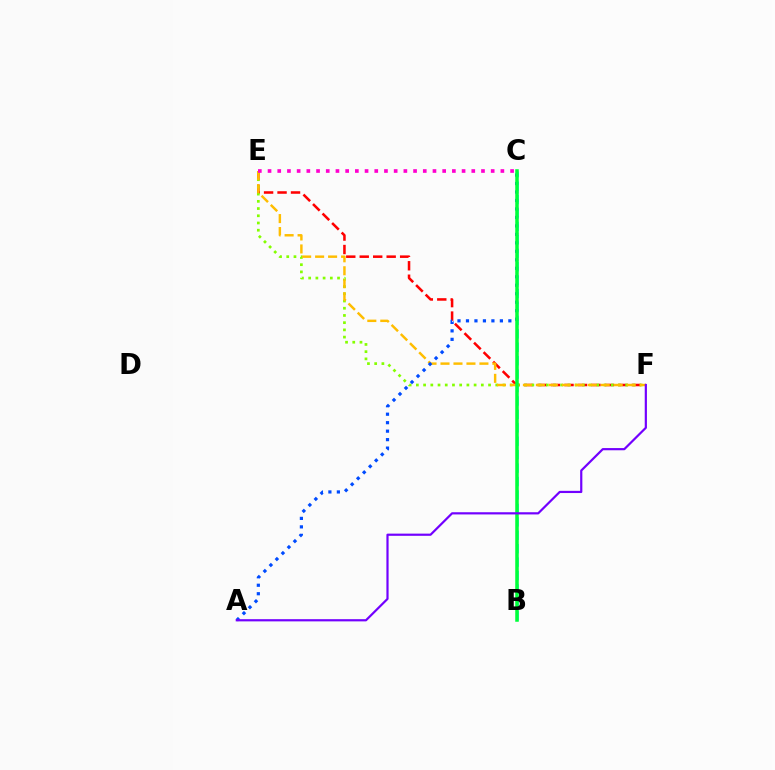{('E', 'F'): [{'color': '#ff0000', 'line_style': 'dashed', 'thickness': 1.83}, {'color': '#84ff00', 'line_style': 'dotted', 'thickness': 1.96}, {'color': '#ffbd00', 'line_style': 'dashed', 'thickness': 1.76}], ('B', 'C'): [{'color': '#00fff6', 'line_style': 'dashed', 'thickness': 1.82}, {'color': '#00ff39', 'line_style': 'solid', 'thickness': 2.54}], ('A', 'C'): [{'color': '#004bff', 'line_style': 'dotted', 'thickness': 2.3}], ('A', 'F'): [{'color': '#7200ff', 'line_style': 'solid', 'thickness': 1.58}], ('C', 'E'): [{'color': '#ff00cf', 'line_style': 'dotted', 'thickness': 2.64}]}